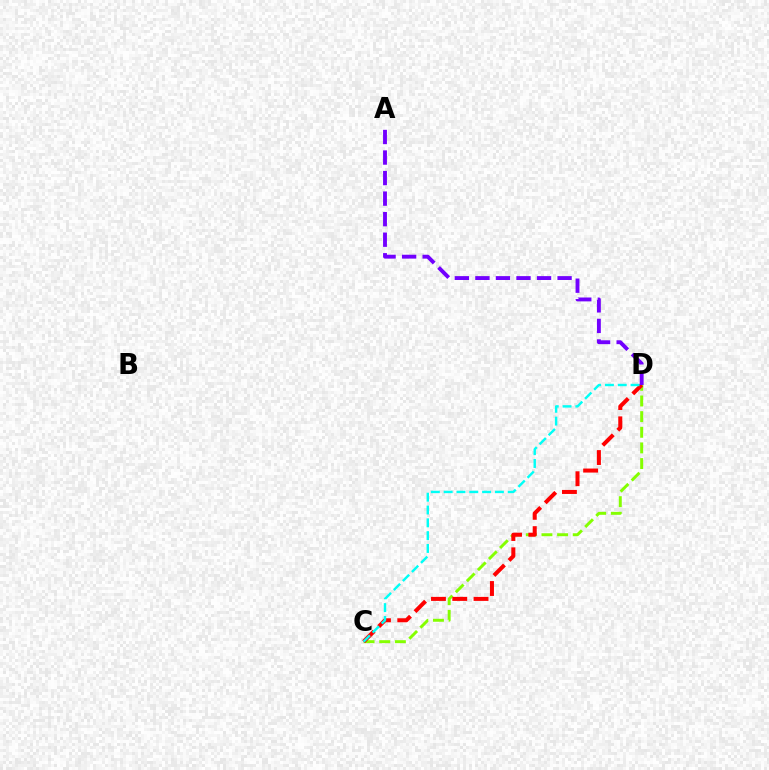{('C', 'D'): [{'color': '#84ff00', 'line_style': 'dashed', 'thickness': 2.13}, {'color': '#ff0000', 'line_style': 'dashed', 'thickness': 2.89}, {'color': '#00fff6', 'line_style': 'dashed', 'thickness': 1.74}], ('A', 'D'): [{'color': '#7200ff', 'line_style': 'dashed', 'thickness': 2.79}]}